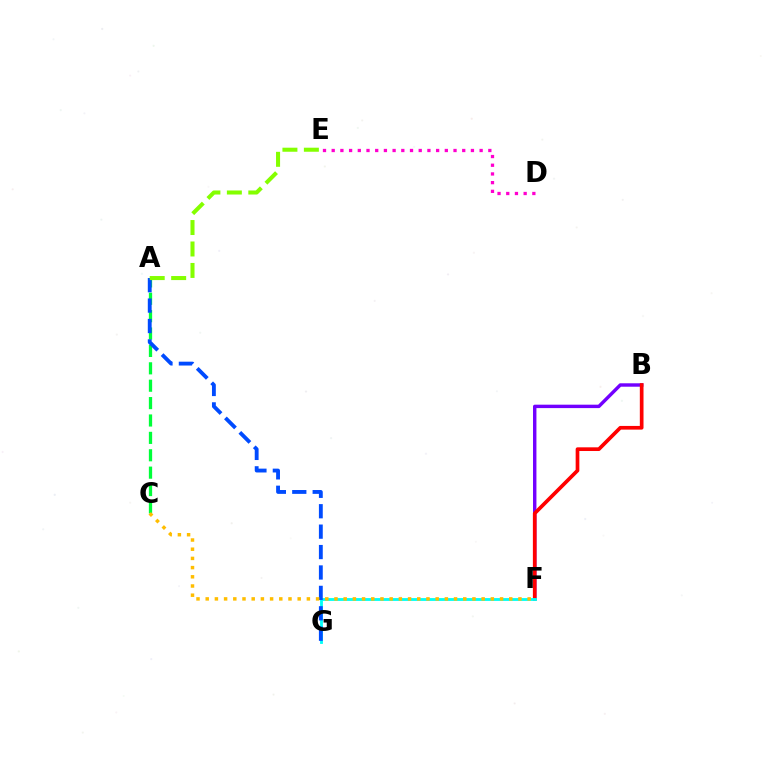{('B', 'F'): [{'color': '#7200ff', 'line_style': 'solid', 'thickness': 2.46}, {'color': '#ff0000', 'line_style': 'solid', 'thickness': 2.66}], ('A', 'C'): [{'color': '#00ff39', 'line_style': 'dashed', 'thickness': 2.36}], ('F', 'G'): [{'color': '#00fff6', 'line_style': 'solid', 'thickness': 2.04}], ('D', 'E'): [{'color': '#ff00cf', 'line_style': 'dotted', 'thickness': 2.36}], ('A', 'G'): [{'color': '#004bff', 'line_style': 'dashed', 'thickness': 2.77}], ('C', 'F'): [{'color': '#ffbd00', 'line_style': 'dotted', 'thickness': 2.5}], ('A', 'E'): [{'color': '#84ff00', 'line_style': 'dashed', 'thickness': 2.91}]}